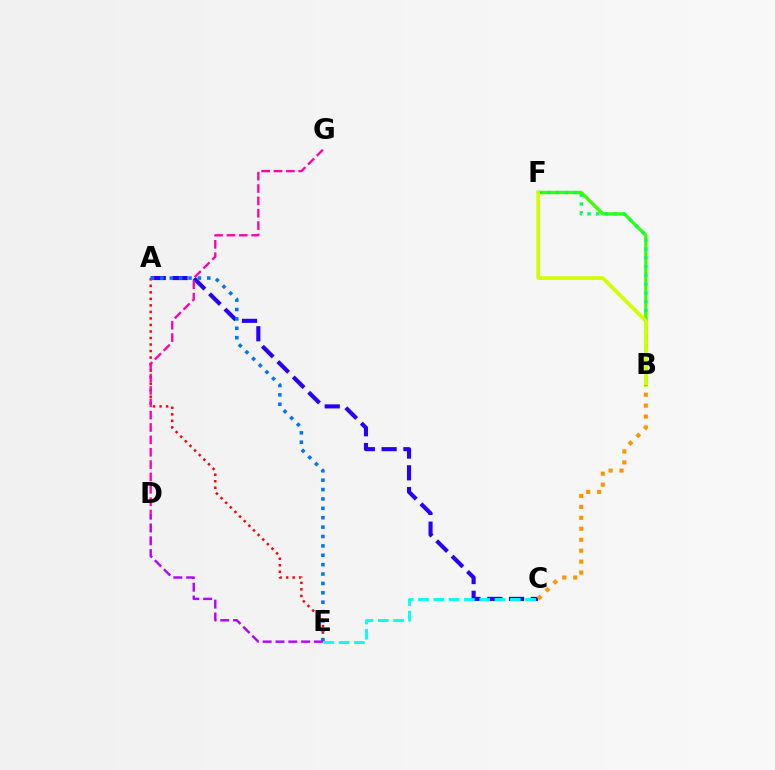{('A', 'C'): [{'color': '#2500ff', 'line_style': 'dashed', 'thickness': 2.96}], ('A', 'E'): [{'color': '#ff0000', 'line_style': 'dotted', 'thickness': 1.77}, {'color': '#0074ff', 'line_style': 'dotted', 'thickness': 2.55}], ('B', 'F'): [{'color': '#3dff00', 'line_style': 'solid', 'thickness': 2.39}, {'color': '#00ff5c', 'line_style': 'dotted', 'thickness': 2.39}, {'color': '#d1ff00', 'line_style': 'solid', 'thickness': 2.67}], ('D', 'E'): [{'color': '#b900ff', 'line_style': 'dashed', 'thickness': 1.74}], ('D', 'G'): [{'color': '#ff00ac', 'line_style': 'dashed', 'thickness': 1.68}], ('C', 'E'): [{'color': '#00fff6', 'line_style': 'dashed', 'thickness': 2.08}], ('B', 'C'): [{'color': '#ff9400', 'line_style': 'dotted', 'thickness': 2.97}]}